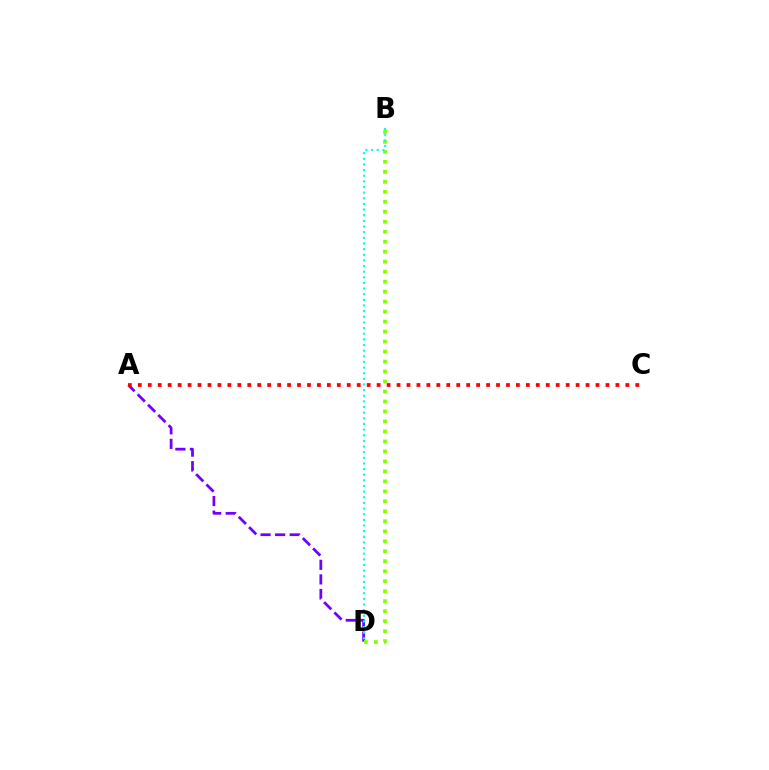{('A', 'D'): [{'color': '#7200ff', 'line_style': 'dashed', 'thickness': 1.98}], ('A', 'C'): [{'color': '#ff0000', 'line_style': 'dotted', 'thickness': 2.7}], ('B', 'D'): [{'color': '#84ff00', 'line_style': 'dotted', 'thickness': 2.71}, {'color': '#00fff6', 'line_style': 'dotted', 'thickness': 1.53}]}